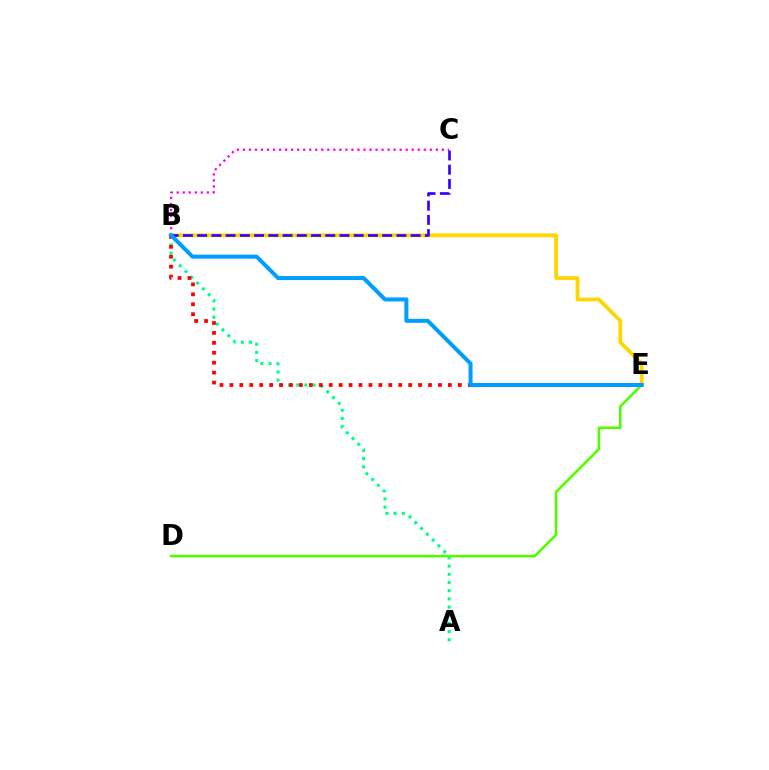{('B', 'E'): [{'color': '#ffd500', 'line_style': 'solid', 'thickness': 2.72}, {'color': '#ff0000', 'line_style': 'dotted', 'thickness': 2.7}, {'color': '#009eff', 'line_style': 'solid', 'thickness': 2.89}], ('A', 'B'): [{'color': '#00ff86', 'line_style': 'dotted', 'thickness': 2.22}], ('D', 'E'): [{'color': '#4fff00', 'line_style': 'solid', 'thickness': 1.83}], ('B', 'C'): [{'color': '#ff00ed', 'line_style': 'dotted', 'thickness': 1.64}, {'color': '#3700ff', 'line_style': 'dashed', 'thickness': 1.93}]}